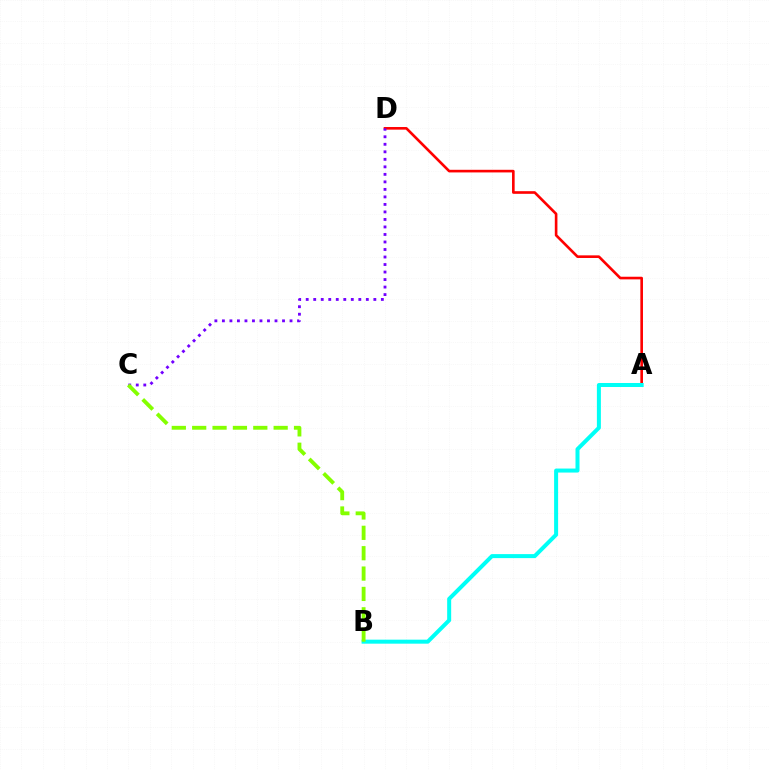{('A', 'D'): [{'color': '#ff0000', 'line_style': 'solid', 'thickness': 1.89}], ('A', 'B'): [{'color': '#00fff6', 'line_style': 'solid', 'thickness': 2.88}], ('C', 'D'): [{'color': '#7200ff', 'line_style': 'dotted', 'thickness': 2.04}], ('B', 'C'): [{'color': '#84ff00', 'line_style': 'dashed', 'thickness': 2.77}]}